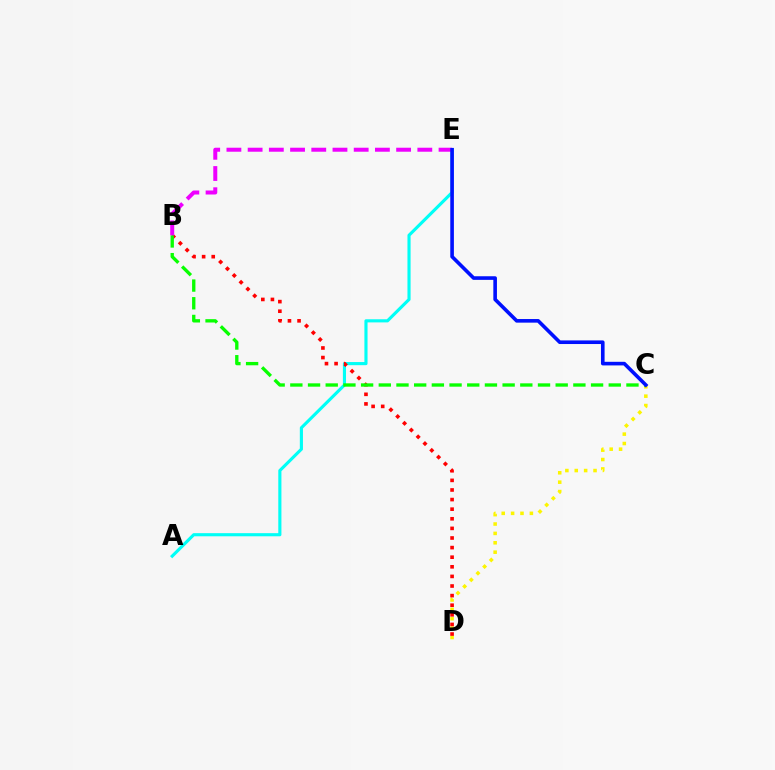{('A', 'E'): [{'color': '#00fff6', 'line_style': 'solid', 'thickness': 2.26}], ('C', 'D'): [{'color': '#fcf500', 'line_style': 'dotted', 'thickness': 2.55}], ('B', 'D'): [{'color': '#ff0000', 'line_style': 'dotted', 'thickness': 2.61}], ('B', 'C'): [{'color': '#08ff00', 'line_style': 'dashed', 'thickness': 2.4}], ('B', 'E'): [{'color': '#ee00ff', 'line_style': 'dashed', 'thickness': 2.88}], ('C', 'E'): [{'color': '#0010ff', 'line_style': 'solid', 'thickness': 2.6}]}